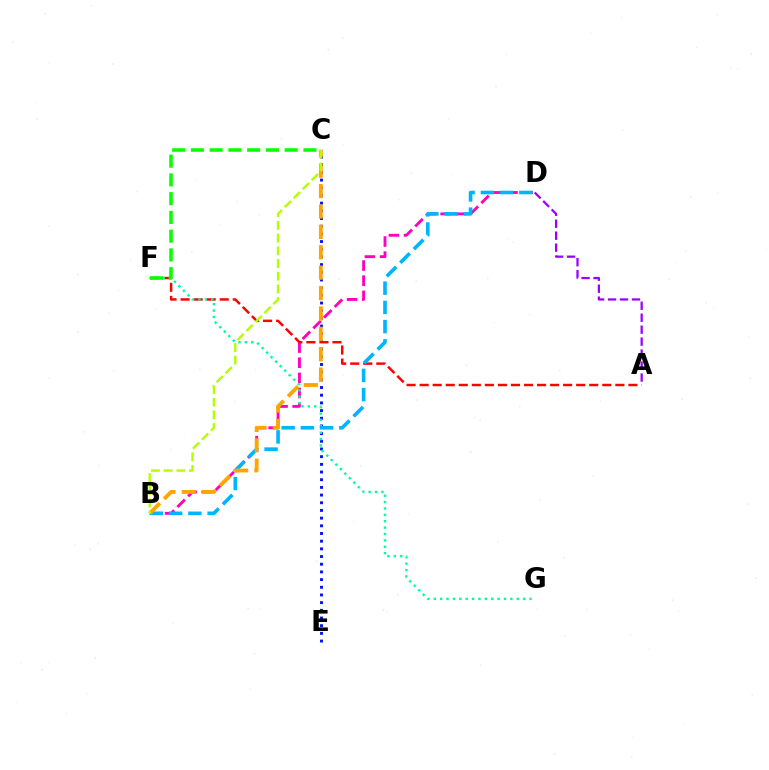{('B', 'D'): [{'color': '#ff00bd', 'line_style': 'dashed', 'thickness': 2.06}, {'color': '#00b5ff', 'line_style': 'dashed', 'thickness': 2.61}], ('C', 'E'): [{'color': '#0010ff', 'line_style': 'dotted', 'thickness': 2.09}], ('A', 'F'): [{'color': '#ff0000', 'line_style': 'dashed', 'thickness': 1.77}], ('F', 'G'): [{'color': '#00ff9d', 'line_style': 'dotted', 'thickness': 1.73}], ('C', 'F'): [{'color': '#08ff00', 'line_style': 'dashed', 'thickness': 2.55}], ('A', 'D'): [{'color': '#9b00ff', 'line_style': 'dashed', 'thickness': 1.63}], ('B', 'C'): [{'color': '#ffa500', 'line_style': 'dashed', 'thickness': 2.77}, {'color': '#b3ff00', 'line_style': 'dashed', 'thickness': 1.73}]}